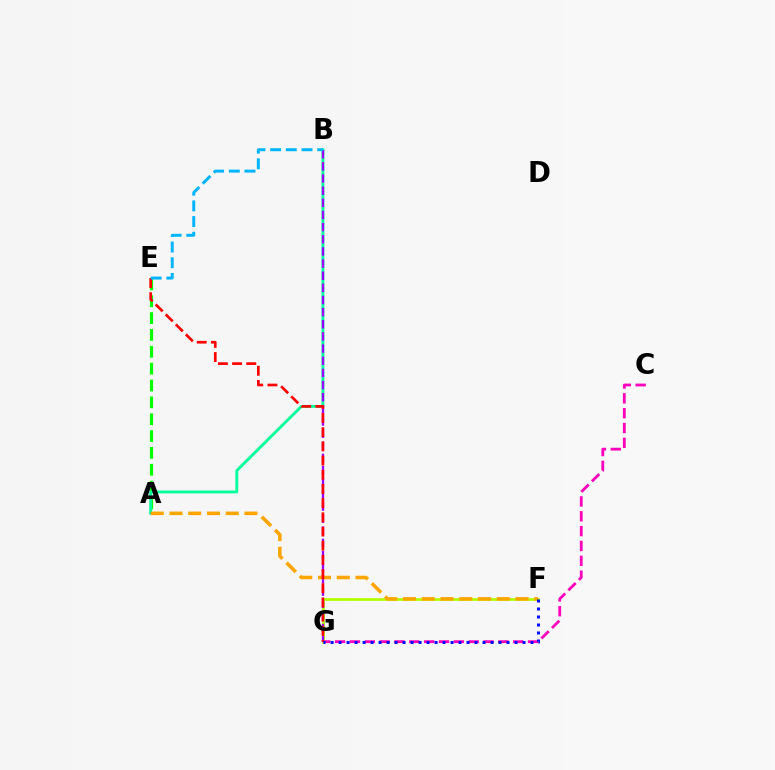{('A', 'E'): [{'color': '#08ff00', 'line_style': 'dashed', 'thickness': 2.29}], ('A', 'B'): [{'color': '#00ff9d', 'line_style': 'solid', 'thickness': 2.07}], ('F', 'G'): [{'color': '#b3ff00', 'line_style': 'solid', 'thickness': 1.99}, {'color': '#0010ff', 'line_style': 'dotted', 'thickness': 2.17}], ('C', 'G'): [{'color': '#ff00bd', 'line_style': 'dashed', 'thickness': 2.02}], ('B', 'G'): [{'color': '#9b00ff', 'line_style': 'dashed', 'thickness': 1.65}], ('A', 'F'): [{'color': '#ffa500', 'line_style': 'dashed', 'thickness': 2.55}], ('E', 'G'): [{'color': '#ff0000', 'line_style': 'dashed', 'thickness': 1.93}], ('B', 'E'): [{'color': '#00b5ff', 'line_style': 'dashed', 'thickness': 2.13}]}